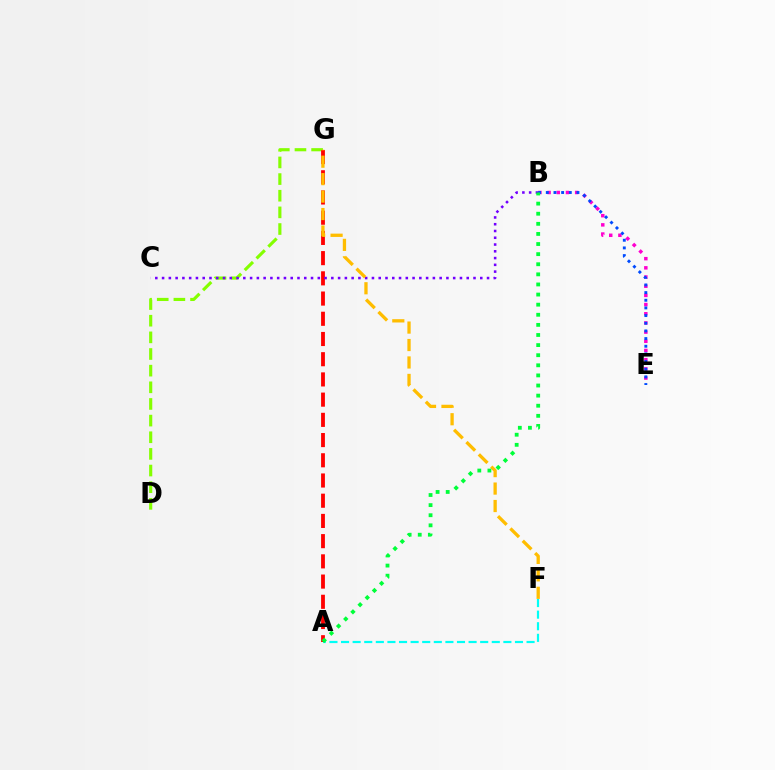{('D', 'G'): [{'color': '#84ff00', 'line_style': 'dashed', 'thickness': 2.26}], ('A', 'F'): [{'color': '#00fff6', 'line_style': 'dashed', 'thickness': 1.58}], ('B', 'E'): [{'color': '#ff00cf', 'line_style': 'dotted', 'thickness': 2.49}, {'color': '#004bff', 'line_style': 'dotted', 'thickness': 2.08}], ('A', 'G'): [{'color': '#ff0000', 'line_style': 'dashed', 'thickness': 2.75}], ('B', 'C'): [{'color': '#7200ff', 'line_style': 'dotted', 'thickness': 1.84}], ('F', 'G'): [{'color': '#ffbd00', 'line_style': 'dashed', 'thickness': 2.37}], ('A', 'B'): [{'color': '#00ff39', 'line_style': 'dotted', 'thickness': 2.75}]}